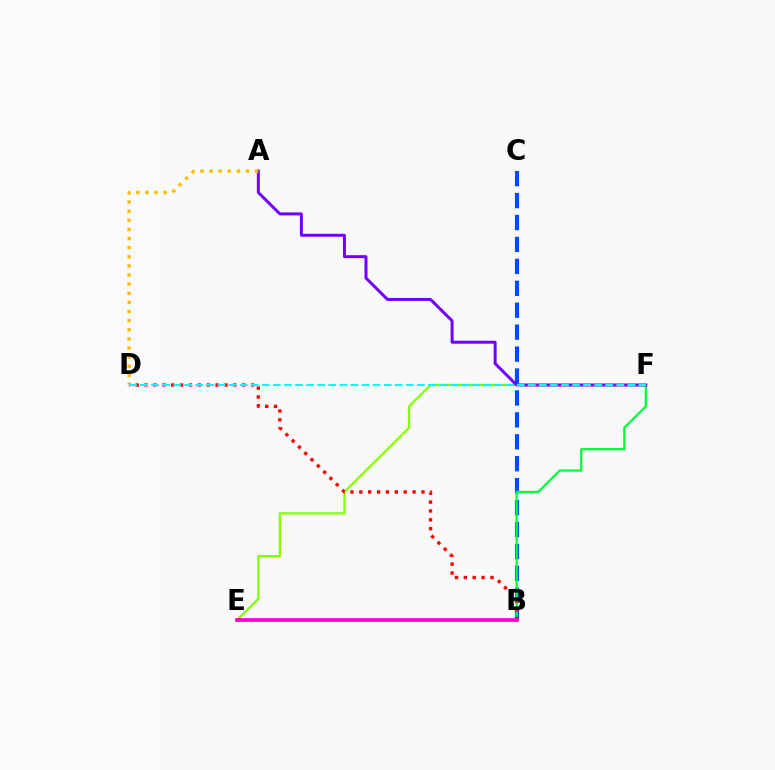{('B', 'C'): [{'color': '#004bff', 'line_style': 'dashed', 'thickness': 2.98}], ('E', 'F'): [{'color': '#84ff00', 'line_style': 'solid', 'thickness': 1.62}], ('B', 'F'): [{'color': '#00ff39', 'line_style': 'solid', 'thickness': 1.61}], ('A', 'F'): [{'color': '#7200ff', 'line_style': 'solid', 'thickness': 2.15}], ('A', 'D'): [{'color': '#ffbd00', 'line_style': 'dotted', 'thickness': 2.48}], ('B', 'D'): [{'color': '#ff0000', 'line_style': 'dotted', 'thickness': 2.41}], ('D', 'F'): [{'color': '#00fff6', 'line_style': 'dashed', 'thickness': 1.51}], ('B', 'E'): [{'color': '#ff00cf', 'line_style': 'solid', 'thickness': 2.67}]}